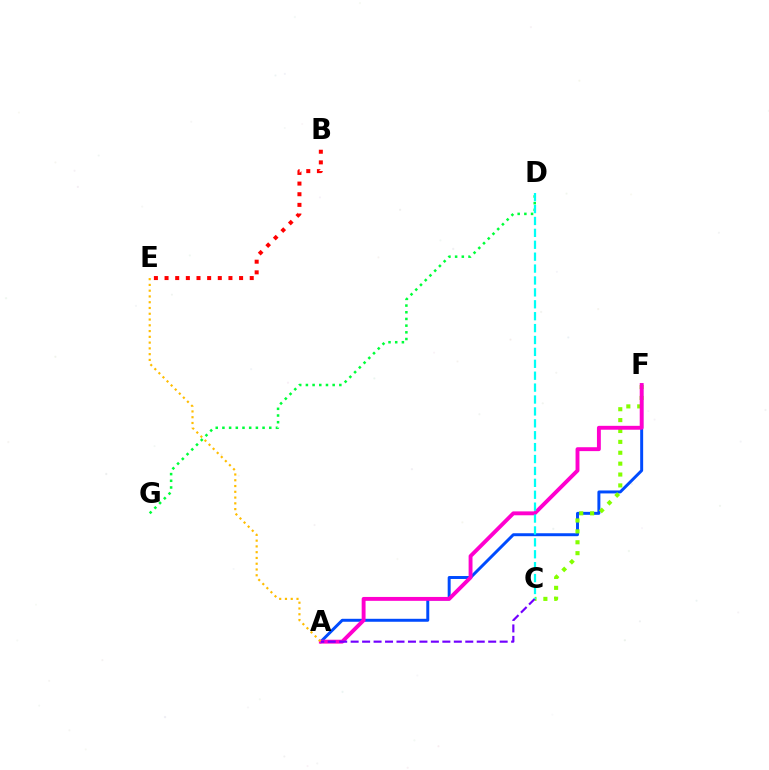{('A', 'F'): [{'color': '#004bff', 'line_style': 'solid', 'thickness': 2.13}, {'color': '#ff00cf', 'line_style': 'solid', 'thickness': 2.8}], ('D', 'G'): [{'color': '#00ff39', 'line_style': 'dotted', 'thickness': 1.82}], ('B', 'E'): [{'color': '#ff0000', 'line_style': 'dotted', 'thickness': 2.89}], ('C', 'F'): [{'color': '#84ff00', 'line_style': 'dotted', 'thickness': 2.96}], ('A', 'C'): [{'color': '#7200ff', 'line_style': 'dashed', 'thickness': 1.56}], ('C', 'D'): [{'color': '#00fff6', 'line_style': 'dashed', 'thickness': 1.62}], ('A', 'E'): [{'color': '#ffbd00', 'line_style': 'dotted', 'thickness': 1.57}]}